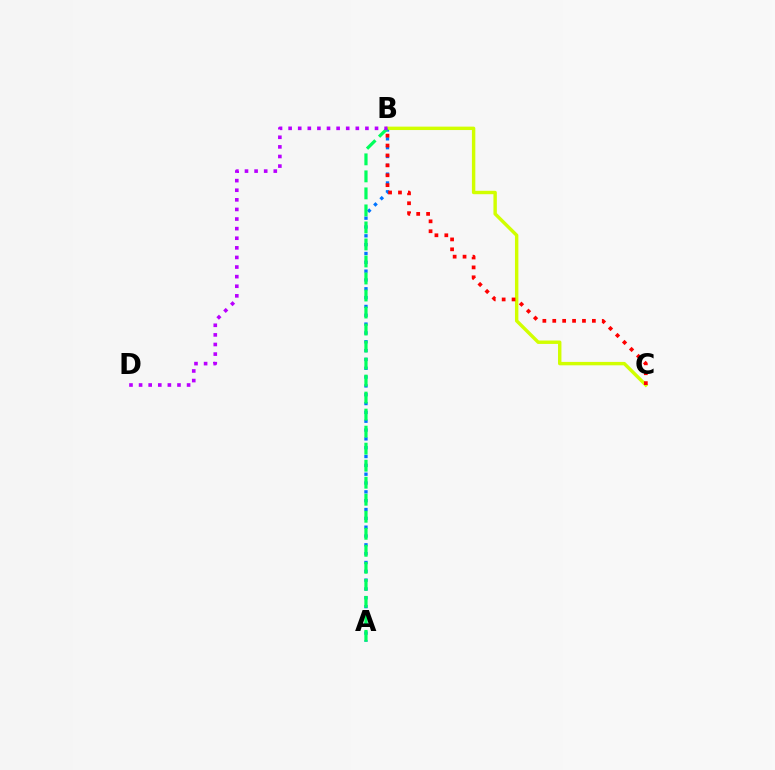{('A', 'B'): [{'color': '#0074ff', 'line_style': 'dotted', 'thickness': 2.4}, {'color': '#00ff5c', 'line_style': 'dashed', 'thickness': 2.31}], ('B', 'C'): [{'color': '#d1ff00', 'line_style': 'solid', 'thickness': 2.46}, {'color': '#ff0000', 'line_style': 'dotted', 'thickness': 2.69}], ('B', 'D'): [{'color': '#b900ff', 'line_style': 'dotted', 'thickness': 2.61}]}